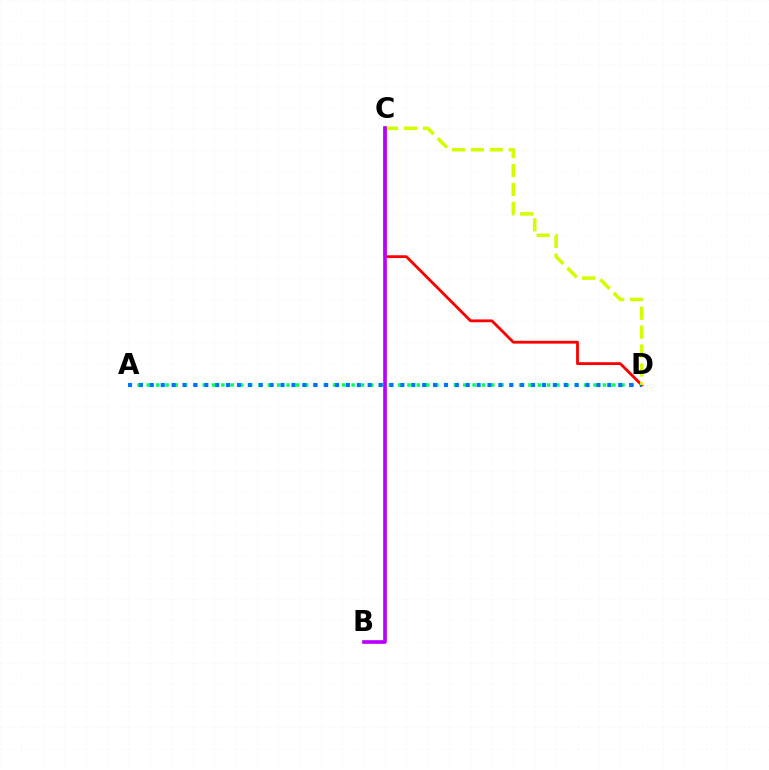{('A', 'D'): [{'color': '#00ff5c', 'line_style': 'dotted', 'thickness': 2.53}, {'color': '#0074ff', 'line_style': 'dotted', 'thickness': 2.96}], ('C', 'D'): [{'color': '#ff0000', 'line_style': 'solid', 'thickness': 2.03}, {'color': '#d1ff00', 'line_style': 'dashed', 'thickness': 2.57}], ('B', 'C'): [{'color': '#b900ff', 'line_style': 'solid', 'thickness': 2.62}]}